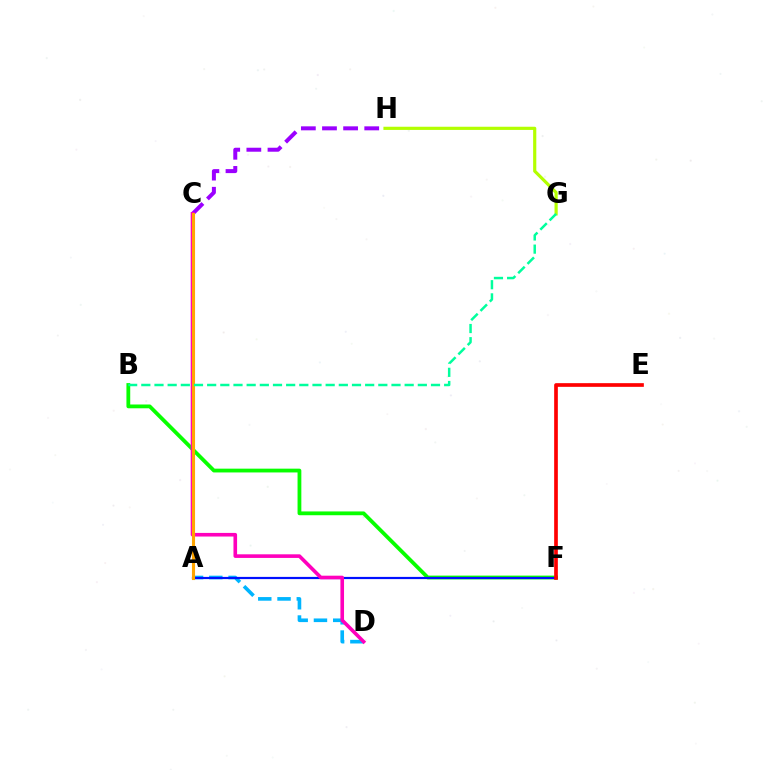{('C', 'H'): [{'color': '#9b00ff', 'line_style': 'dashed', 'thickness': 2.87}], ('B', 'F'): [{'color': '#08ff00', 'line_style': 'solid', 'thickness': 2.73}], ('A', 'D'): [{'color': '#00b5ff', 'line_style': 'dashed', 'thickness': 2.62}], ('A', 'F'): [{'color': '#0010ff', 'line_style': 'solid', 'thickness': 1.59}], ('C', 'D'): [{'color': '#ff00bd', 'line_style': 'solid', 'thickness': 2.6}], ('A', 'C'): [{'color': '#ffa500', 'line_style': 'solid', 'thickness': 2.23}], ('G', 'H'): [{'color': '#b3ff00', 'line_style': 'solid', 'thickness': 2.29}], ('B', 'G'): [{'color': '#00ff9d', 'line_style': 'dashed', 'thickness': 1.79}], ('E', 'F'): [{'color': '#ff0000', 'line_style': 'solid', 'thickness': 2.65}]}